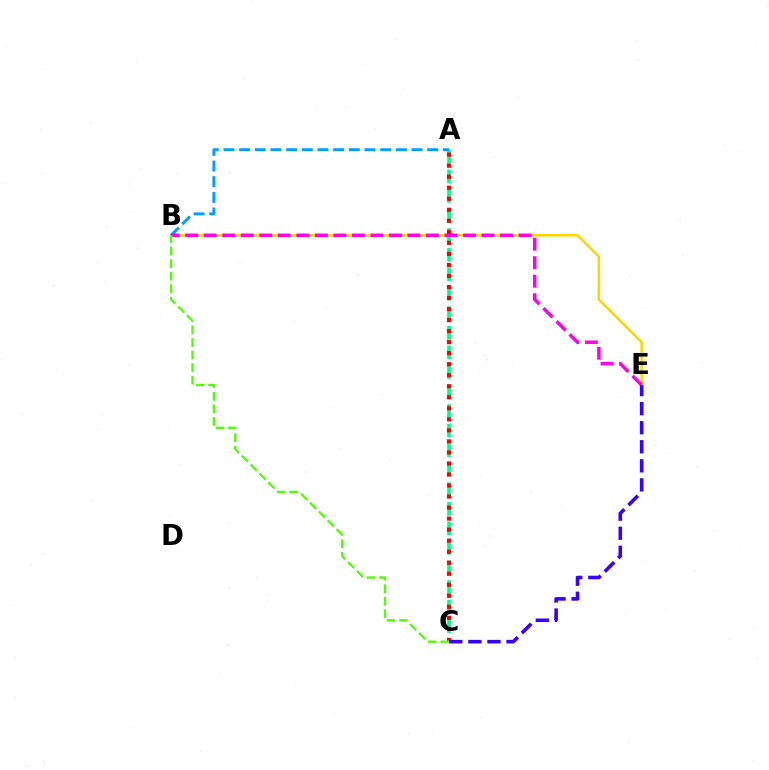{('A', 'C'): [{'color': '#00ff86', 'line_style': 'dashed', 'thickness': 2.66}, {'color': '#ff0000', 'line_style': 'dotted', 'thickness': 3.0}], ('B', 'E'): [{'color': '#ffd500', 'line_style': 'solid', 'thickness': 1.83}, {'color': '#ff00ed', 'line_style': 'dashed', 'thickness': 2.52}], ('A', 'B'): [{'color': '#009eff', 'line_style': 'dashed', 'thickness': 2.13}], ('B', 'C'): [{'color': '#4fff00', 'line_style': 'dashed', 'thickness': 1.7}], ('C', 'E'): [{'color': '#3700ff', 'line_style': 'dashed', 'thickness': 2.59}]}